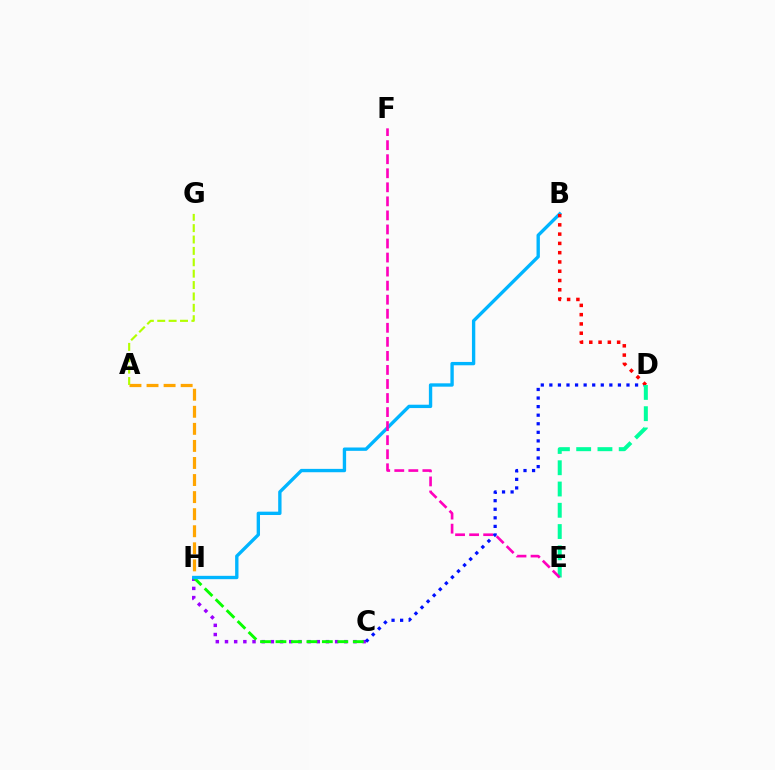{('C', 'H'): [{'color': '#9b00ff', 'line_style': 'dotted', 'thickness': 2.49}, {'color': '#08ff00', 'line_style': 'dashed', 'thickness': 2.1}], ('C', 'D'): [{'color': '#0010ff', 'line_style': 'dotted', 'thickness': 2.33}], ('A', 'H'): [{'color': '#ffa500', 'line_style': 'dashed', 'thickness': 2.32}], ('B', 'H'): [{'color': '#00b5ff', 'line_style': 'solid', 'thickness': 2.41}], ('A', 'G'): [{'color': '#b3ff00', 'line_style': 'dashed', 'thickness': 1.55}], ('B', 'D'): [{'color': '#ff0000', 'line_style': 'dotted', 'thickness': 2.52}], ('D', 'E'): [{'color': '#00ff9d', 'line_style': 'dashed', 'thickness': 2.89}], ('E', 'F'): [{'color': '#ff00bd', 'line_style': 'dashed', 'thickness': 1.91}]}